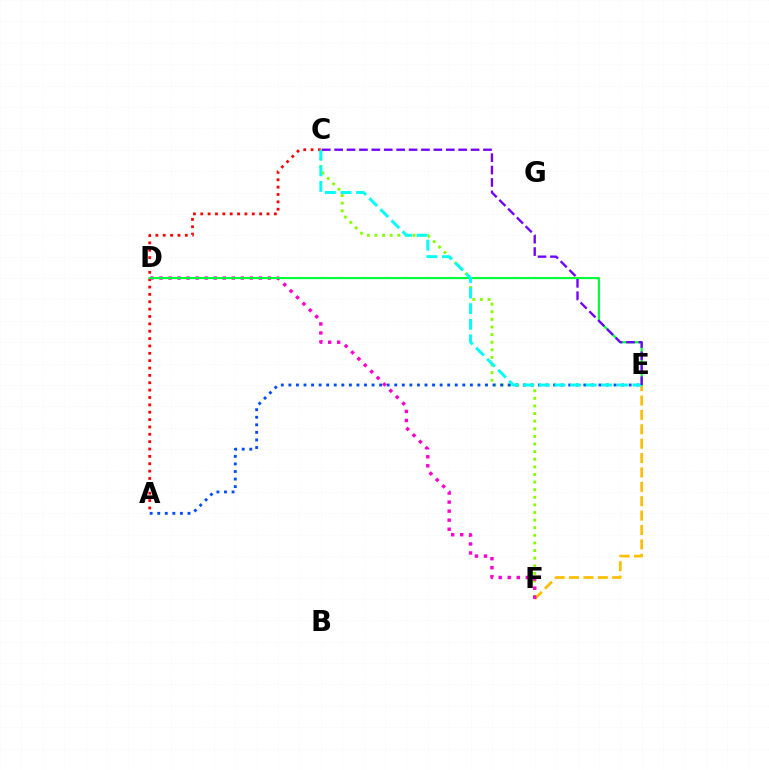{('E', 'F'): [{'color': '#ffbd00', 'line_style': 'dashed', 'thickness': 1.95}], ('C', 'F'): [{'color': '#84ff00', 'line_style': 'dotted', 'thickness': 2.07}], ('A', 'C'): [{'color': '#ff0000', 'line_style': 'dotted', 'thickness': 2.0}], ('D', 'F'): [{'color': '#ff00cf', 'line_style': 'dotted', 'thickness': 2.45}], ('D', 'E'): [{'color': '#00ff39', 'line_style': 'solid', 'thickness': 1.57}], ('A', 'E'): [{'color': '#004bff', 'line_style': 'dotted', 'thickness': 2.05}], ('C', 'E'): [{'color': '#00fff6', 'line_style': 'dashed', 'thickness': 2.12}, {'color': '#7200ff', 'line_style': 'dashed', 'thickness': 1.68}]}